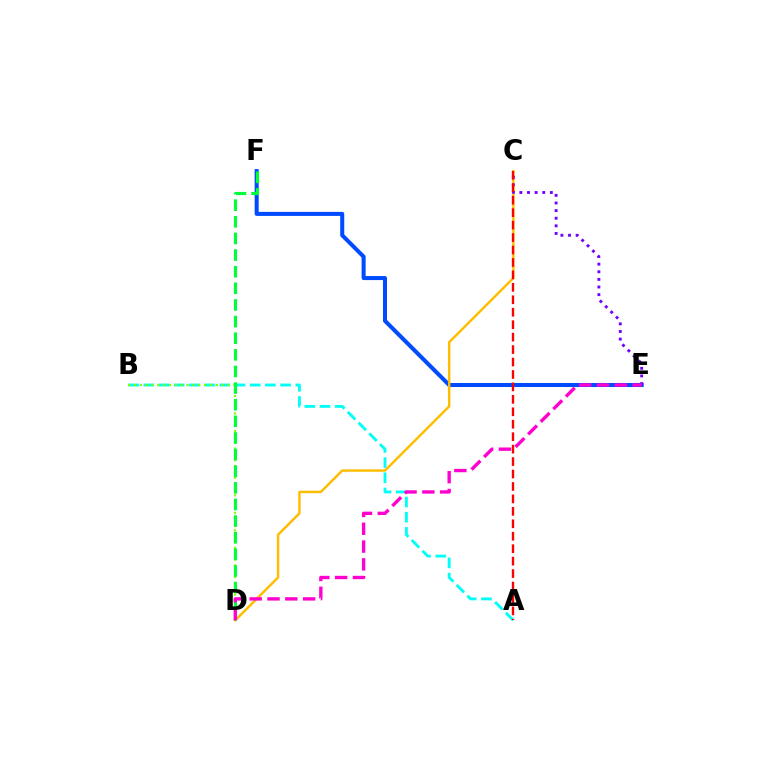{('A', 'B'): [{'color': '#00fff6', 'line_style': 'dashed', 'thickness': 2.06}], ('E', 'F'): [{'color': '#004bff', 'line_style': 'solid', 'thickness': 2.91}], ('B', 'D'): [{'color': '#84ff00', 'line_style': 'dotted', 'thickness': 1.59}], ('C', 'D'): [{'color': '#ffbd00', 'line_style': 'solid', 'thickness': 1.76}], ('C', 'E'): [{'color': '#7200ff', 'line_style': 'dotted', 'thickness': 2.07}], ('D', 'F'): [{'color': '#00ff39', 'line_style': 'dashed', 'thickness': 2.26}], ('D', 'E'): [{'color': '#ff00cf', 'line_style': 'dashed', 'thickness': 2.42}], ('A', 'C'): [{'color': '#ff0000', 'line_style': 'dashed', 'thickness': 1.69}]}